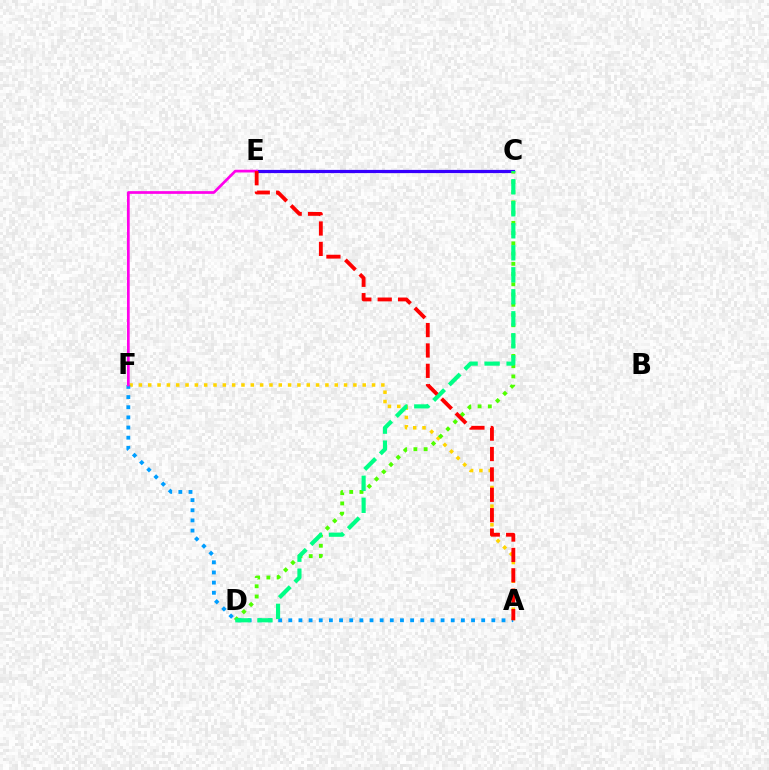{('C', 'E'): [{'color': '#3700ff', 'line_style': 'solid', 'thickness': 2.31}], ('A', 'F'): [{'color': '#ffd500', 'line_style': 'dotted', 'thickness': 2.53}, {'color': '#009eff', 'line_style': 'dotted', 'thickness': 2.76}], ('E', 'F'): [{'color': '#ff00ed', 'line_style': 'solid', 'thickness': 1.95}], ('C', 'D'): [{'color': '#4fff00', 'line_style': 'dotted', 'thickness': 2.78}, {'color': '#00ff86', 'line_style': 'dashed', 'thickness': 2.99}], ('A', 'E'): [{'color': '#ff0000', 'line_style': 'dashed', 'thickness': 2.77}]}